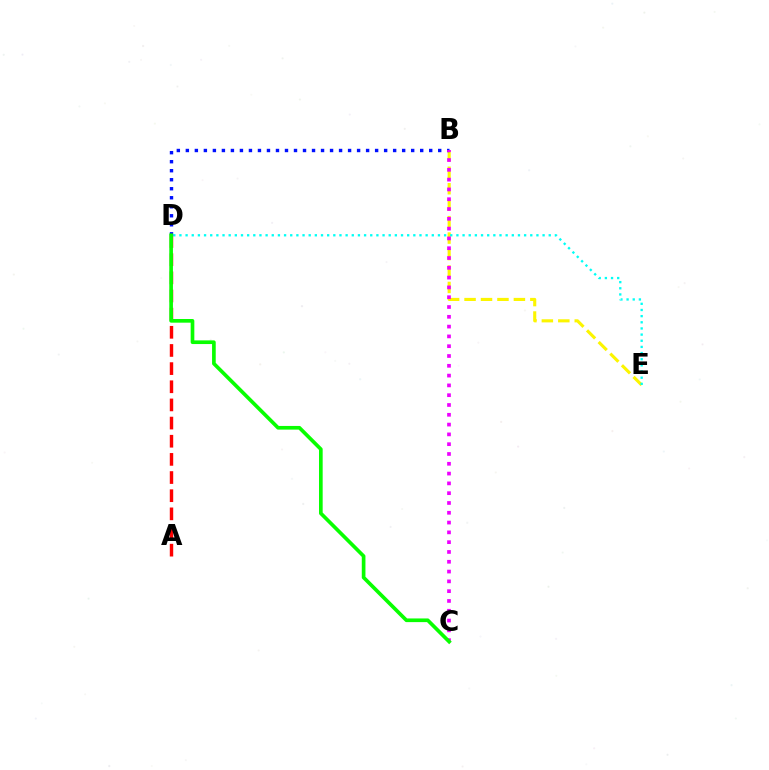{('B', 'E'): [{'color': '#fcf500', 'line_style': 'dashed', 'thickness': 2.23}], ('D', 'E'): [{'color': '#00fff6', 'line_style': 'dotted', 'thickness': 1.67}], ('A', 'D'): [{'color': '#ff0000', 'line_style': 'dashed', 'thickness': 2.47}], ('B', 'D'): [{'color': '#0010ff', 'line_style': 'dotted', 'thickness': 2.45}], ('B', 'C'): [{'color': '#ee00ff', 'line_style': 'dotted', 'thickness': 2.66}], ('C', 'D'): [{'color': '#08ff00', 'line_style': 'solid', 'thickness': 2.64}]}